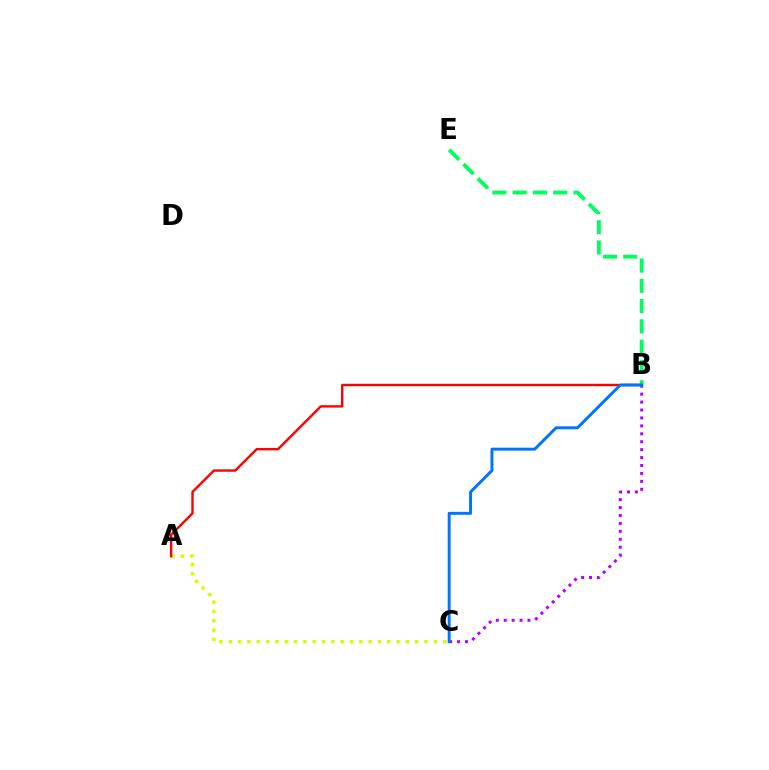{('A', 'C'): [{'color': '#d1ff00', 'line_style': 'dotted', 'thickness': 2.53}], ('A', 'B'): [{'color': '#ff0000', 'line_style': 'solid', 'thickness': 1.72}], ('B', 'C'): [{'color': '#b900ff', 'line_style': 'dotted', 'thickness': 2.15}, {'color': '#0074ff', 'line_style': 'solid', 'thickness': 2.12}], ('B', 'E'): [{'color': '#00ff5c', 'line_style': 'dashed', 'thickness': 2.76}]}